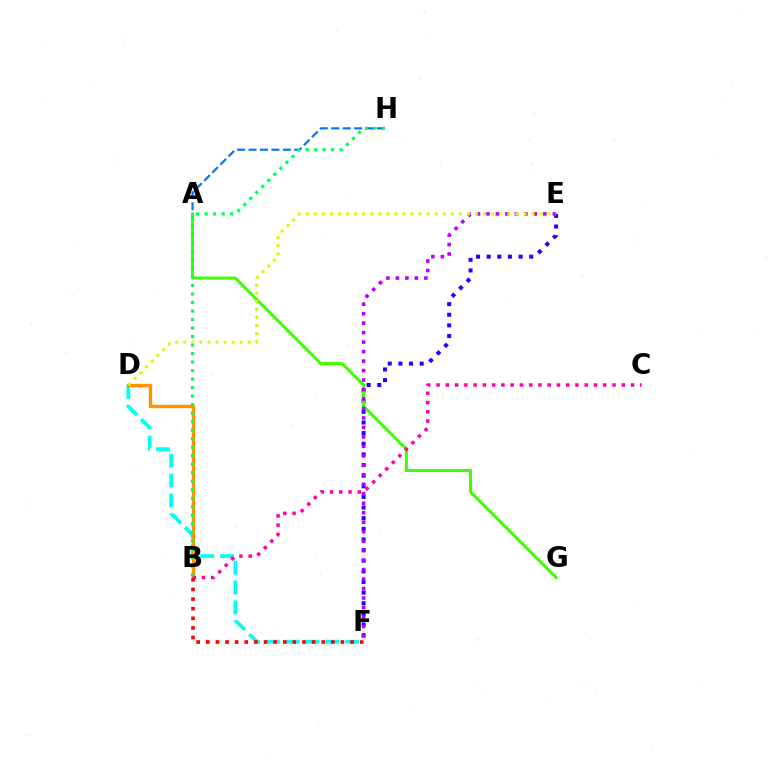{('E', 'F'): [{'color': '#2500ff', 'line_style': 'dotted', 'thickness': 2.89}, {'color': '#b900ff', 'line_style': 'dotted', 'thickness': 2.58}], ('A', 'G'): [{'color': '#3dff00', 'line_style': 'solid', 'thickness': 2.17}], ('D', 'F'): [{'color': '#00fff6', 'line_style': 'dashed', 'thickness': 2.69}], ('B', 'D'): [{'color': '#ff9400', 'line_style': 'solid', 'thickness': 2.44}], ('B', 'C'): [{'color': '#ff00ac', 'line_style': 'dotted', 'thickness': 2.52}], ('B', 'F'): [{'color': '#ff0000', 'line_style': 'dotted', 'thickness': 2.61}], ('A', 'H'): [{'color': '#0074ff', 'line_style': 'dashed', 'thickness': 1.55}], ('B', 'H'): [{'color': '#00ff5c', 'line_style': 'dotted', 'thickness': 2.31}], ('D', 'E'): [{'color': '#d1ff00', 'line_style': 'dotted', 'thickness': 2.19}]}